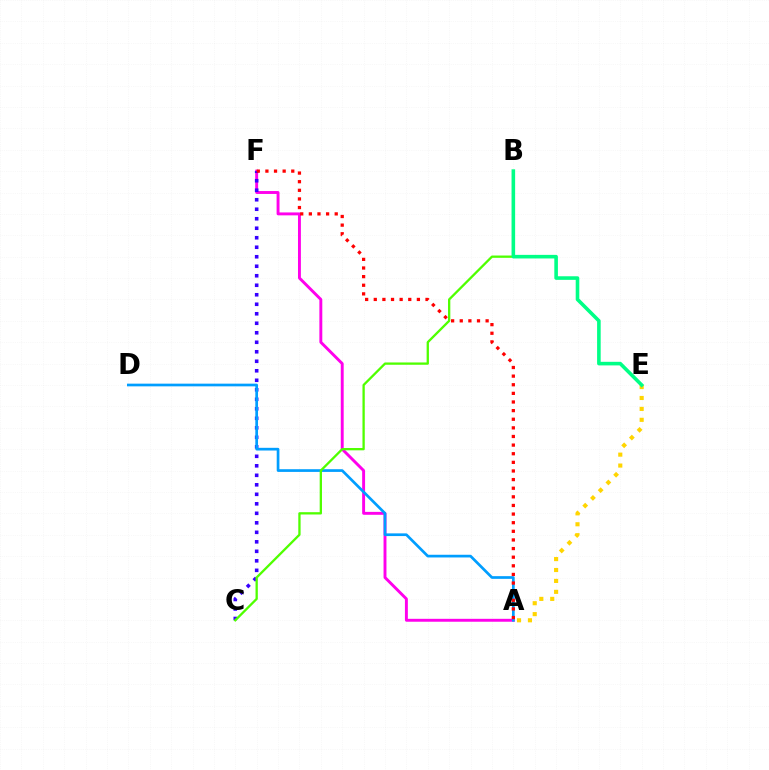{('A', 'F'): [{'color': '#ff00ed', 'line_style': 'solid', 'thickness': 2.1}, {'color': '#ff0000', 'line_style': 'dotted', 'thickness': 2.34}], ('C', 'F'): [{'color': '#3700ff', 'line_style': 'dotted', 'thickness': 2.58}], ('A', 'D'): [{'color': '#009eff', 'line_style': 'solid', 'thickness': 1.94}], ('A', 'E'): [{'color': '#ffd500', 'line_style': 'dotted', 'thickness': 2.97}], ('B', 'C'): [{'color': '#4fff00', 'line_style': 'solid', 'thickness': 1.66}], ('B', 'E'): [{'color': '#00ff86', 'line_style': 'solid', 'thickness': 2.59}]}